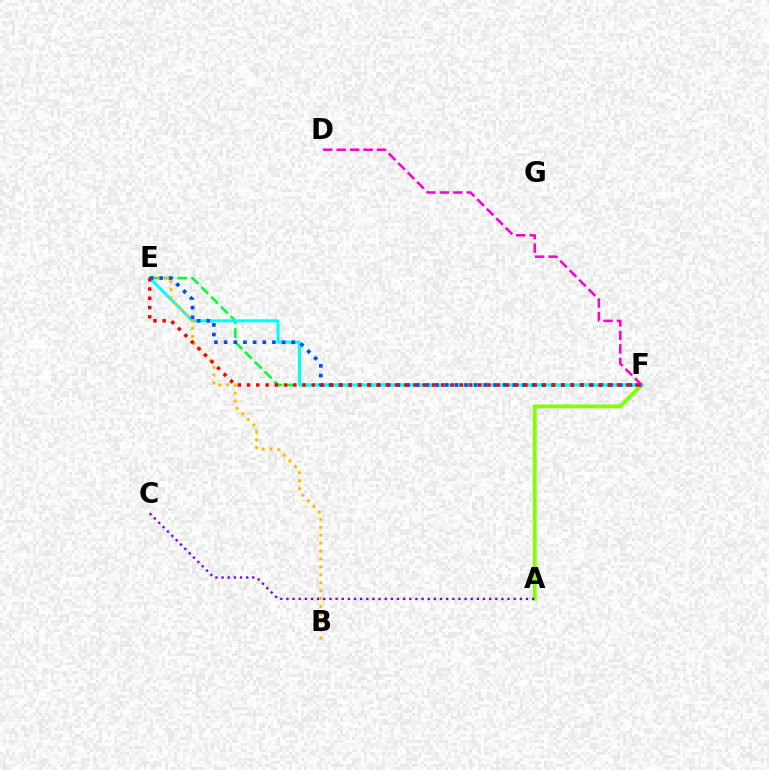{('E', 'F'): [{'color': '#00ff39', 'line_style': 'dashed', 'thickness': 1.88}, {'color': '#00fff6', 'line_style': 'solid', 'thickness': 2.18}, {'color': '#004bff', 'line_style': 'dotted', 'thickness': 2.63}, {'color': '#ff0000', 'line_style': 'dotted', 'thickness': 2.51}], ('A', 'F'): [{'color': '#84ff00', 'line_style': 'solid', 'thickness': 2.81}], ('A', 'C'): [{'color': '#7200ff', 'line_style': 'dotted', 'thickness': 1.67}], ('B', 'E'): [{'color': '#ffbd00', 'line_style': 'dotted', 'thickness': 2.15}], ('D', 'F'): [{'color': '#ff00cf', 'line_style': 'dashed', 'thickness': 1.83}]}